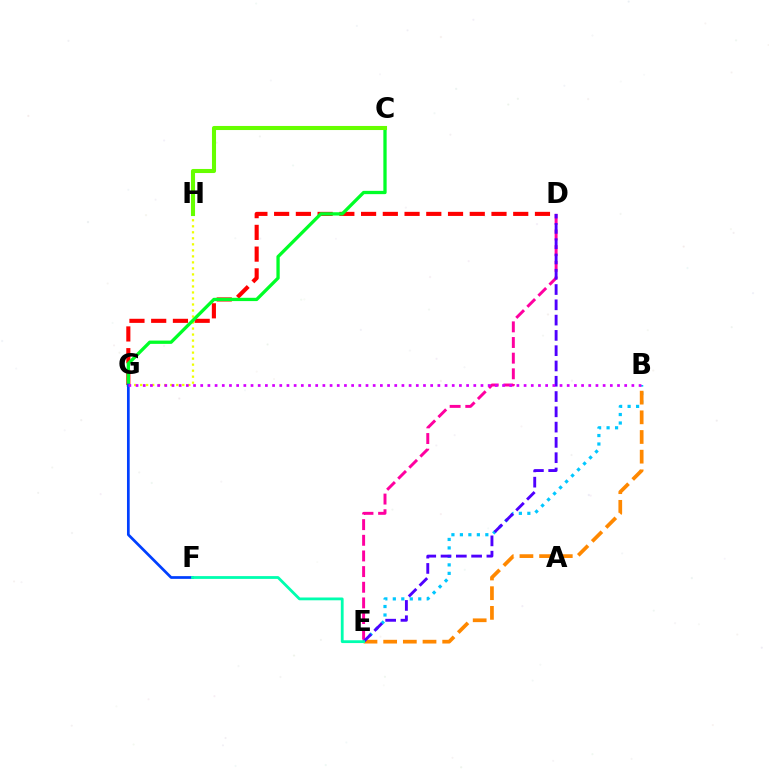{('B', 'E'): [{'color': '#00c7ff', 'line_style': 'dotted', 'thickness': 2.3}, {'color': '#ff8800', 'line_style': 'dashed', 'thickness': 2.67}], ('D', 'E'): [{'color': '#ff00a0', 'line_style': 'dashed', 'thickness': 2.13}, {'color': '#4f00ff', 'line_style': 'dashed', 'thickness': 2.08}], ('G', 'H'): [{'color': '#eeff00', 'line_style': 'dotted', 'thickness': 1.63}], ('D', 'G'): [{'color': '#ff0000', 'line_style': 'dashed', 'thickness': 2.95}], ('C', 'G'): [{'color': '#00ff27', 'line_style': 'solid', 'thickness': 2.37}], ('F', 'G'): [{'color': '#003fff', 'line_style': 'solid', 'thickness': 1.96}], ('E', 'F'): [{'color': '#00ffaf', 'line_style': 'solid', 'thickness': 2.01}], ('C', 'H'): [{'color': '#66ff00', 'line_style': 'solid', 'thickness': 2.94}], ('B', 'G'): [{'color': '#d600ff', 'line_style': 'dotted', 'thickness': 1.95}]}